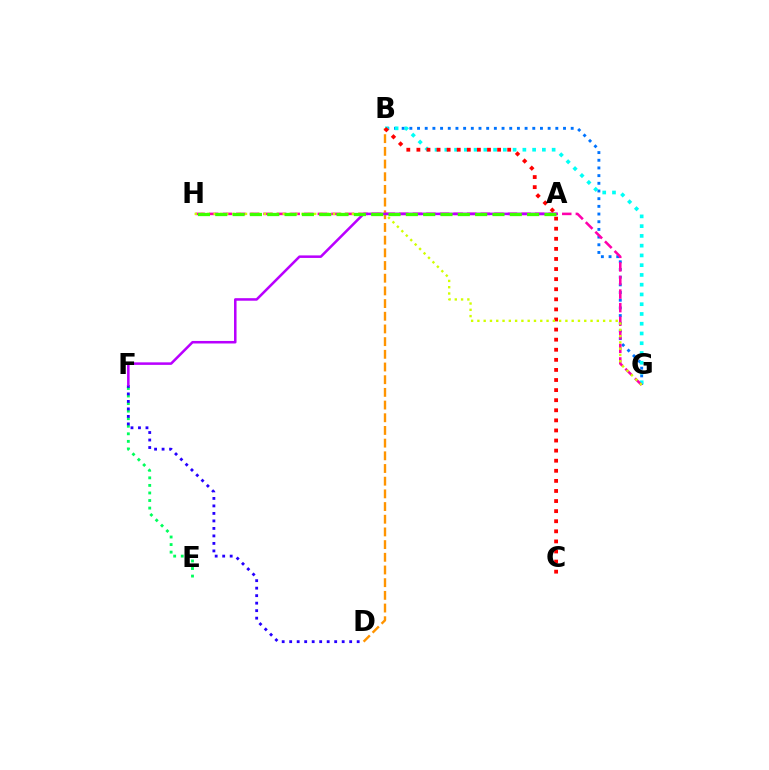{('B', 'G'): [{'color': '#0074ff', 'line_style': 'dotted', 'thickness': 2.09}, {'color': '#00fff6', 'line_style': 'dotted', 'thickness': 2.65}], ('E', 'F'): [{'color': '#00ff5c', 'line_style': 'dotted', 'thickness': 2.05}], ('G', 'H'): [{'color': '#ff00ac', 'line_style': 'dashed', 'thickness': 1.84}, {'color': '#d1ff00', 'line_style': 'dotted', 'thickness': 1.71}], ('B', 'D'): [{'color': '#ff9400', 'line_style': 'dashed', 'thickness': 1.72}], ('B', 'C'): [{'color': '#ff0000', 'line_style': 'dotted', 'thickness': 2.74}], ('D', 'F'): [{'color': '#2500ff', 'line_style': 'dotted', 'thickness': 2.04}], ('A', 'F'): [{'color': '#b900ff', 'line_style': 'solid', 'thickness': 1.82}], ('A', 'H'): [{'color': '#3dff00', 'line_style': 'dashed', 'thickness': 2.35}]}